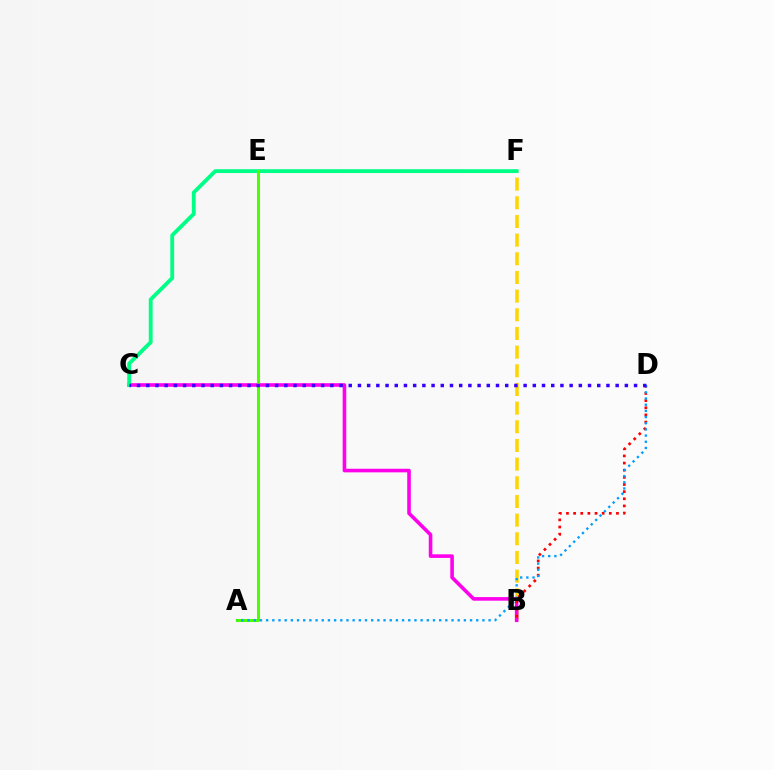{('B', 'F'): [{'color': '#ffd500', 'line_style': 'dashed', 'thickness': 2.54}], ('B', 'C'): [{'color': '#ff00ed', 'line_style': 'solid', 'thickness': 2.59}], ('B', 'D'): [{'color': '#ff0000', 'line_style': 'dotted', 'thickness': 1.94}], ('C', 'F'): [{'color': '#00ff86', 'line_style': 'solid', 'thickness': 2.77}], ('A', 'E'): [{'color': '#4fff00', 'line_style': 'solid', 'thickness': 2.2}], ('A', 'D'): [{'color': '#009eff', 'line_style': 'dotted', 'thickness': 1.68}], ('C', 'D'): [{'color': '#3700ff', 'line_style': 'dotted', 'thickness': 2.5}]}